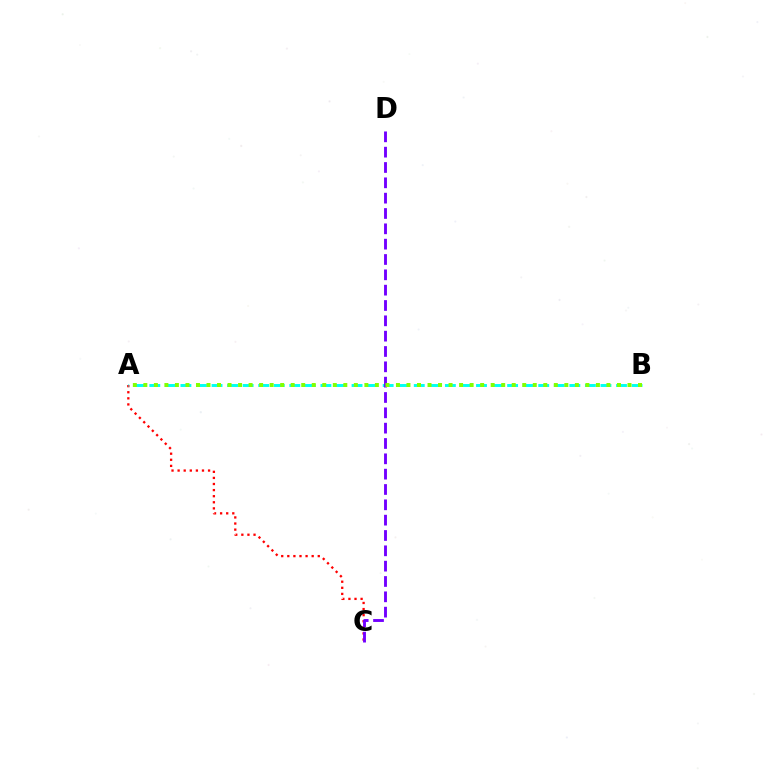{('A', 'C'): [{'color': '#ff0000', 'line_style': 'dotted', 'thickness': 1.65}], ('A', 'B'): [{'color': '#00fff6', 'line_style': 'dashed', 'thickness': 2.11}, {'color': '#84ff00', 'line_style': 'dotted', 'thickness': 2.86}], ('C', 'D'): [{'color': '#7200ff', 'line_style': 'dashed', 'thickness': 2.08}]}